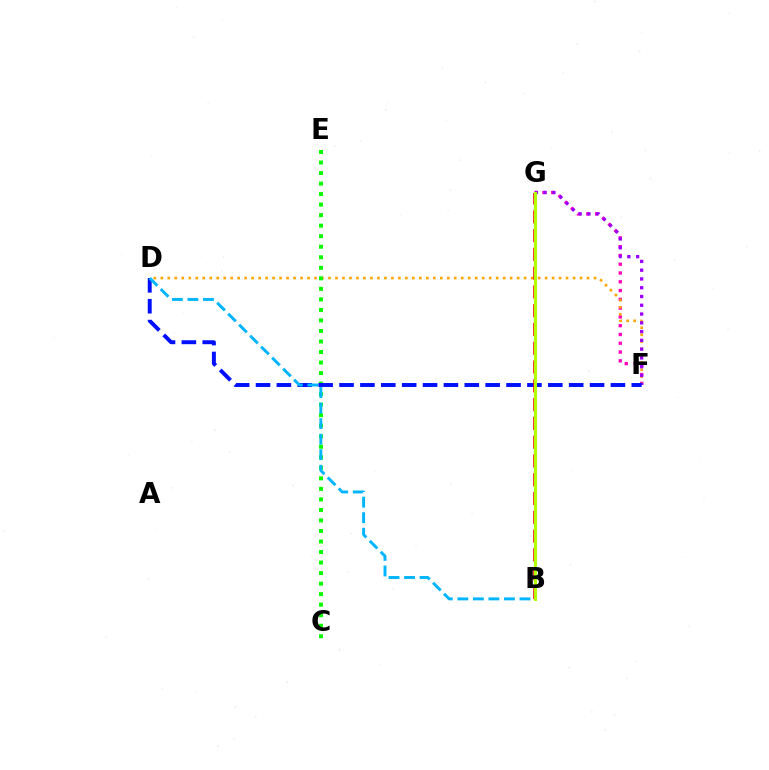{('B', 'G'): [{'color': '#00ff9d', 'line_style': 'solid', 'thickness': 2.12}, {'color': '#ff0000', 'line_style': 'dashed', 'thickness': 2.55}, {'color': '#b3ff00', 'line_style': 'solid', 'thickness': 2.18}], ('F', 'G'): [{'color': '#ff00bd', 'line_style': 'dotted', 'thickness': 2.39}, {'color': '#9b00ff', 'line_style': 'dotted', 'thickness': 2.38}], ('D', 'F'): [{'color': '#ffa500', 'line_style': 'dotted', 'thickness': 1.9}, {'color': '#0010ff', 'line_style': 'dashed', 'thickness': 2.84}], ('C', 'E'): [{'color': '#08ff00', 'line_style': 'dotted', 'thickness': 2.86}], ('B', 'D'): [{'color': '#00b5ff', 'line_style': 'dashed', 'thickness': 2.11}]}